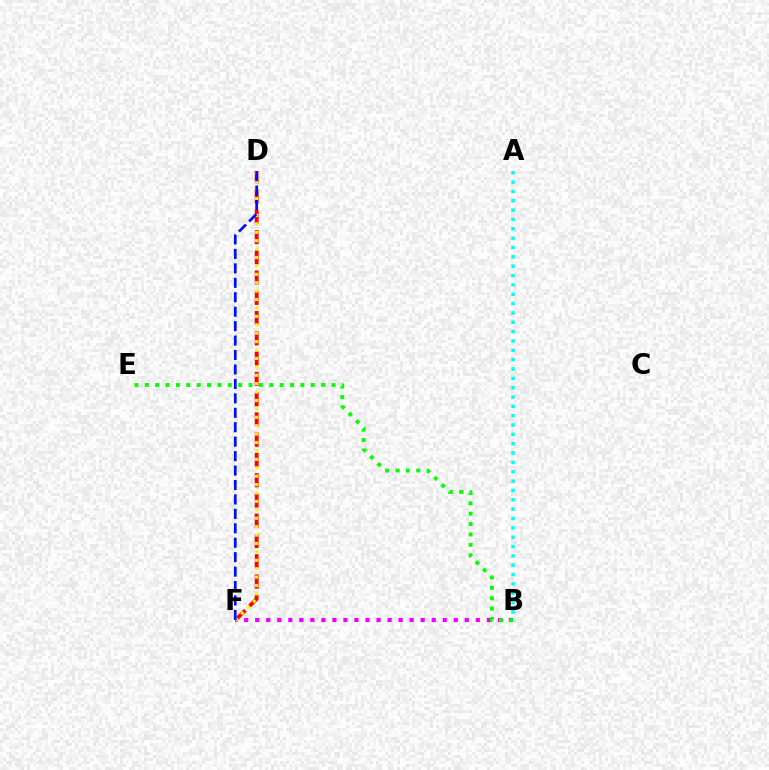{('D', 'F'): [{'color': '#ff0000', 'line_style': 'dashed', 'thickness': 2.75}, {'color': '#fcf500', 'line_style': 'dotted', 'thickness': 2.29}, {'color': '#0010ff', 'line_style': 'dashed', 'thickness': 1.96}], ('A', 'B'): [{'color': '#00fff6', 'line_style': 'dotted', 'thickness': 2.54}], ('B', 'F'): [{'color': '#ee00ff', 'line_style': 'dotted', 'thickness': 3.0}], ('B', 'E'): [{'color': '#08ff00', 'line_style': 'dotted', 'thickness': 2.82}]}